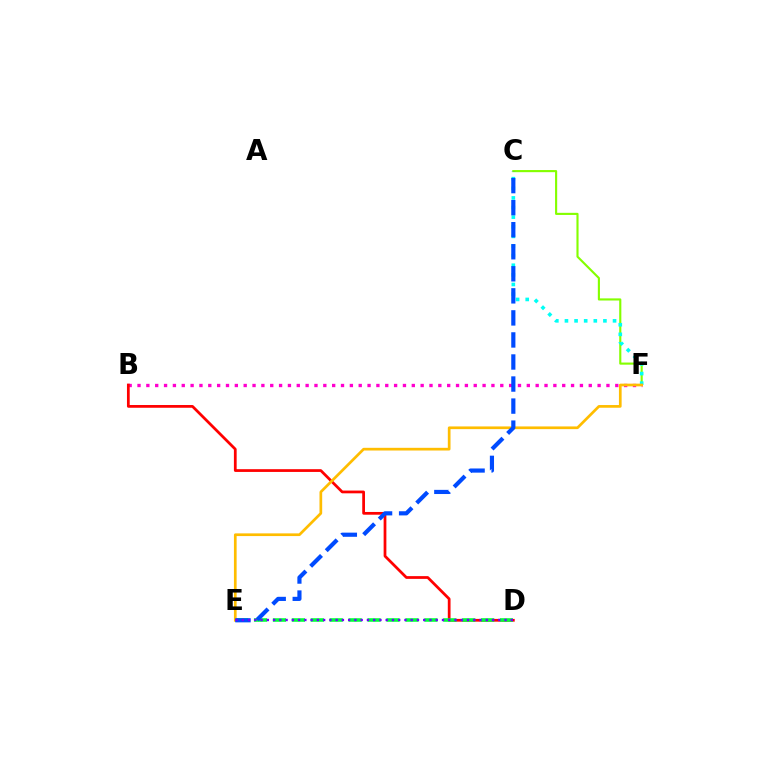{('C', 'F'): [{'color': '#84ff00', 'line_style': 'solid', 'thickness': 1.54}, {'color': '#00fff6', 'line_style': 'dotted', 'thickness': 2.61}], ('B', 'F'): [{'color': '#ff00cf', 'line_style': 'dotted', 'thickness': 2.4}], ('B', 'D'): [{'color': '#ff0000', 'line_style': 'solid', 'thickness': 1.98}], ('D', 'E'): [{'color': '#00ff39', 'line_style': 'dashed', 'thickness': 2.57}, {'color': '#7200ff', 'line_style': 'dotted', 'thickness': 1.7}], ('E', 'F'): [{'color': '#ffbd00', 'line_style': 'solid', 'thickness': 1.94}], ('C', 'E'): [{'color': '#004bff', 'line_style': 'dashed', 'thickness': 3.0}]}